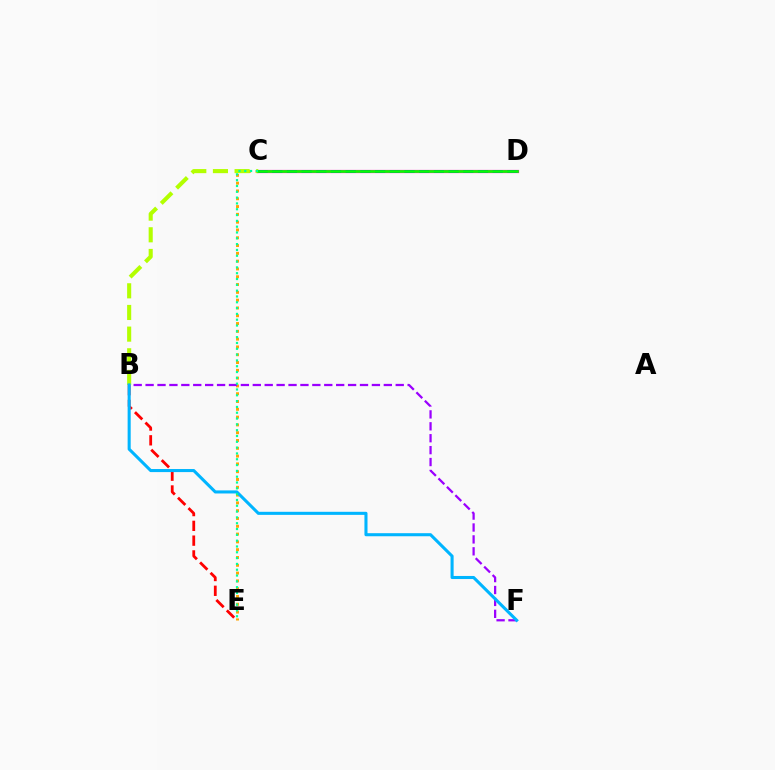{('C', 'E'): [{'color': '#ffa500', 'line_style': 'dotted', 'thickness': 2.12}, {'color': '#00ff9d', 'line_style': 'dotted', 'thickness': 1.58}], ('B', 'E'): [{'color': '#ff0000', 'line_style': 'dashed', 'thickness': 2.01}], ('C', 'D'): [{'color': '#ff00bd', 'line_style': 'solid', 'thickness': 2.3}, {'color': '#0010ff', 'line_style': 'dashed', 'thickness': 2.0}, {'color': '#08ff00', 'line_style': 'solid', 'thickness': 1.9}], ('B', 'C'): [{'color': '#b3ff00', 'line_style': 'dashed', 'thickness': 2.94}], ('B', 'F'): [{'color': '#9b00ff', 'line_style': 'dashed', 'thickness': 1.62}, {'color': '#00b5ff', 'line_style': 'solid', 'thickness': 2.21}]}